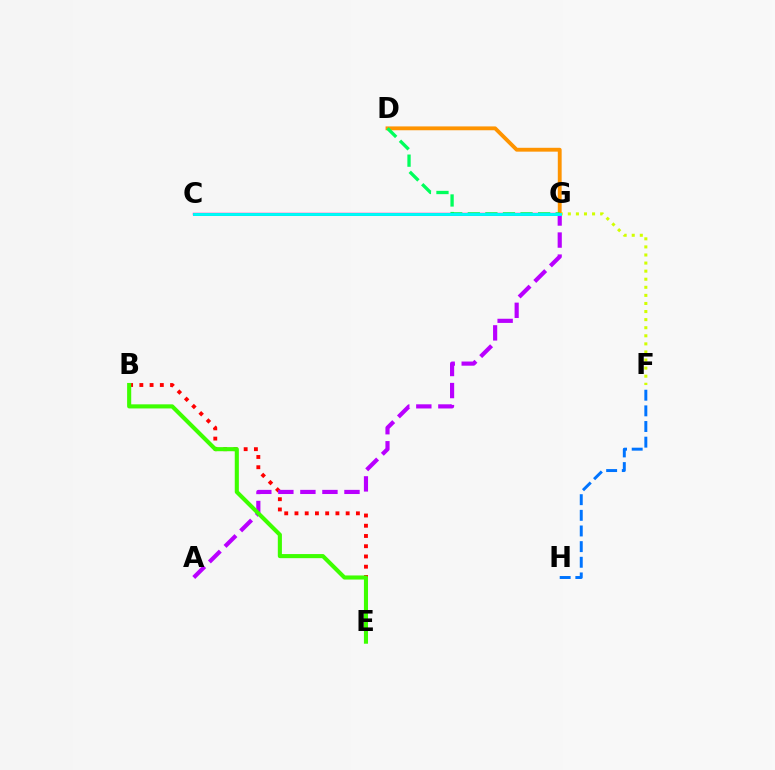{('B', 'E'): [{'color': '#ff0000', 'line_style': 'dotted', 'thickness': 2.78}, {'color': '#3dff00', 'line_style': 'solid', 'thickness': 2.95}], ('C', 'G'): [{'color': '#ff00ac', 'line_style': 'solid', 'thickness': 1.73}, {'color': '#2500ff', 'line_style': 'solid', 'thickness': 1.99}, {'color': '#00fff6', 'line_style': 'solid', 'thickness': 2.1}], ('A', 'G'): [{'color': '#b900ff', 'line_style': 'dashed', 'thickness': 2.99}], ('F', 'G'): [{'color': '#d1ff00', 'line_style': 'dotted', 'thickness': 2.2}], ('D', 'G'): [{'color': '#ff9400', 'line_style': 'solid', 'thickness': 2.77}, {'color': '#00ff5c', 'line_style': 'dashed', 'thickness': 2.39}], ('F', 'H'): [{'color': '#0074ff', 'line_style': 'dashed', 'thickness': 2.13}]}